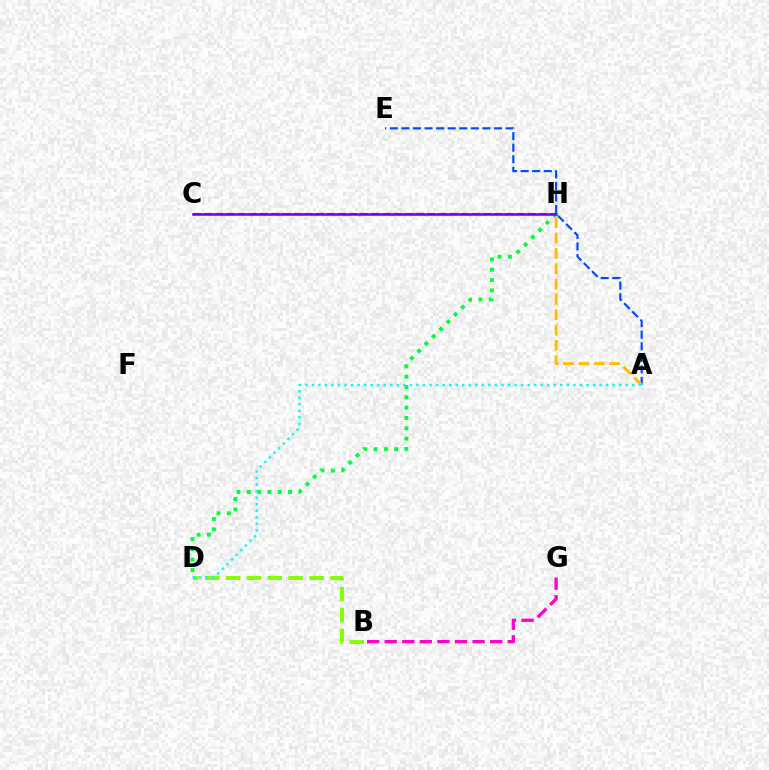{('B', 'G'): [{'color': '#ff00cf', 'line_style': 'dashed', 'thickness': 2.39}], ('D', 'H'): [{'color': '#00ff39', 'line_style': 'dotted', 'thickness': 2.81}], ('B', 'D'): [{'color': '#84ff00', 'line_style': 'dashed', 'thickness': 2.83}], ('A', 'E'): [{'color': '#004bff', 'line_style': 'dashed', 'thickness': 1.57}], ('A', 'H'): [{'color': '#ffbd00', 'line_style': 'dashed', 'thickness': 2.08}], ('A', 'D'): [{'color': '#00fff6', 'line_style': 'dotted', 'thickness': 1.78}], ('C', 'H'): [{'color': '#ff0000', 'line_style': 'dashed', 'thickness': 1.52}, {'color': '#7200ff', 'line_style': 'solid', 'thickness': 1.83}]}